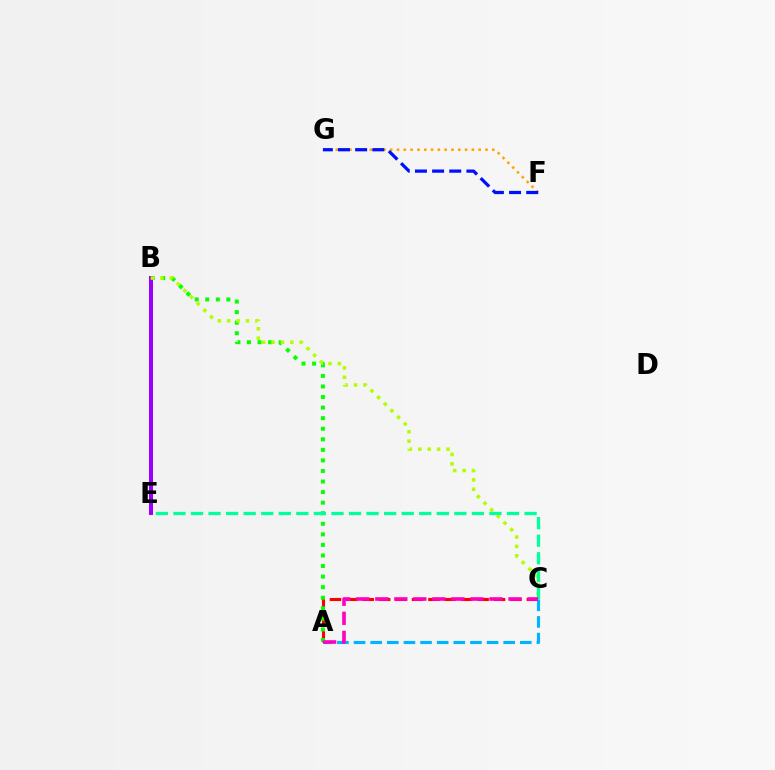{('F', 'G'): [{'color': '#ffa500', 'line_style': 'dotted', 'thickness': 1.85}, {'color': '#0010ff', 'line_style': 'dashed', 'thickness': 2.33}], ('A', 'C'): [{'color': '#ff0000', 'line_style': 'dashed', 'thickness': 2.23}, {'color': '#00b5ff', 'line_style': 'dashed', 'thickness': 2.26}, {'color': '#ff00bd', 'line_style': 'dashed', 'thickness': 2.59}], ('A', 'B'): [{'color': '#08ff00', 'line_style': 'dotted', 'thickness': 2.87}], ('B', 'E'): [{'color': '#9b00ff', 'line_style': 'solid', 'thickness': 2.9}], ('B', 'C'): [{'color': '#b3ff00', 'line_style': 'dotted', 'thickness': 2.55}], ('C', 'E'): [{'color': '#00ff9d', 'line_style': 'dashed', 'thickness': 2.39}]}